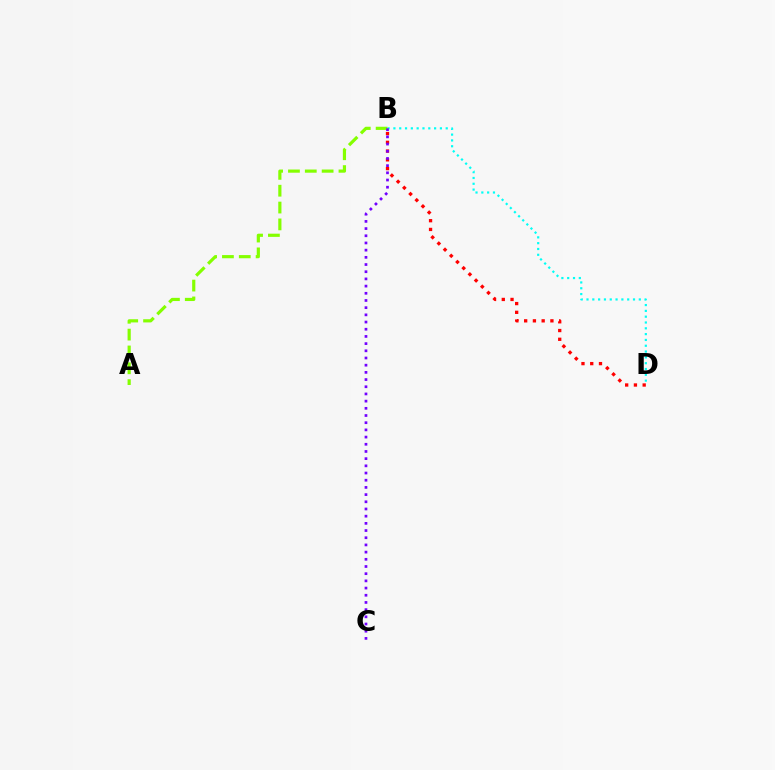{('B', 'D'): [{'color': '#ff0000', 'line_style': 'dotted', 'thickness': 2.38}, {'color': '#00fff6', 'line_style': 'dotted', 'thickness': 1.58}], ('A', 'B'): [{'color': '#84ff00', 'line_style': 'dashed', 'thickness': 2.29}], ('B', 'C'): [{'color': '#7200ff', 'line_style': 'dotted', 'thickness': 1.95}]}